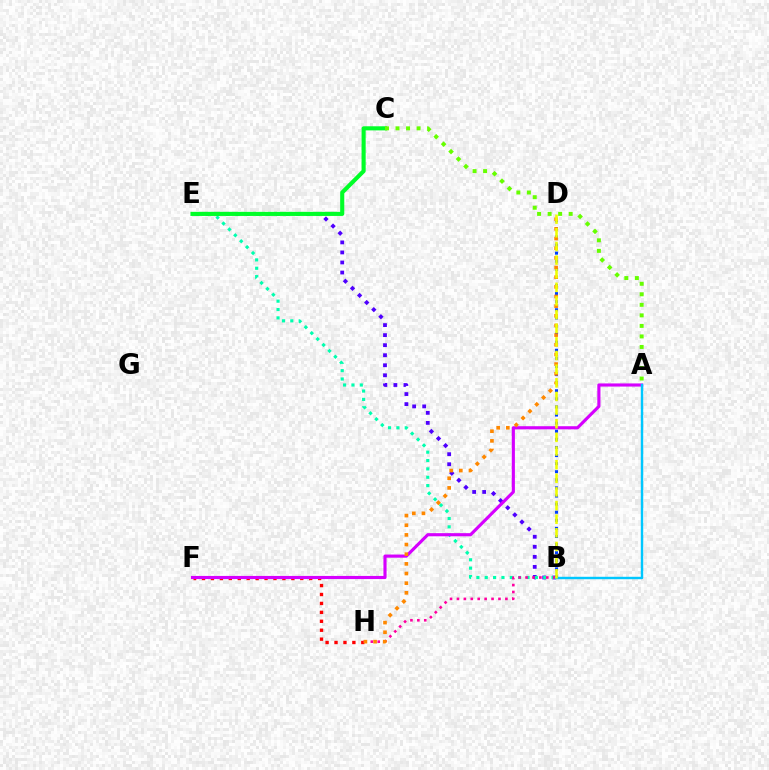{('B', 'E'): [{'color': '#4f00ff', 'line_style': 'dotted', 'thickness': 2.73}, {'color': '#00ffaf', 'line_style': 'dotted', 'thickness': 2.27}], ('B', 'D'): [{'color': '#003fff', 'line_style': 'dotted', 'thickness': 2.2}, {'color': '#eeff00', 'line_style': 'dashed', 'thickness': 1.85}], ('C', 'E'): [{'color': '#00ff27', 'line_style': 'solid', 'thickness': 2.96}], ('F', 'H'): [{'color': '#ff0000', 'line_style': 'dotted', 'thickness': 2.43}], ('A', 'F'): [{'color': '#d600ff', 'line_style': 'solid', 'thickness': 2.26}], ('B', 'H'): [{'color': '#ff00a0', 'line_style': 'dotted', 'thickness': 1.88}], ('A', 'B'): [{'color': '#00c7ff', 'line_style': 'solid', 'thickness': 1.74}], ('D', 'H'): [{'color': '#ff8800', 'line_style': 'dotted', 'thickness': 2.62}], ('A', 'C'): [{'color': '#66ff00', 'line_style': 'dotted', 'thickness': 2.86}]}